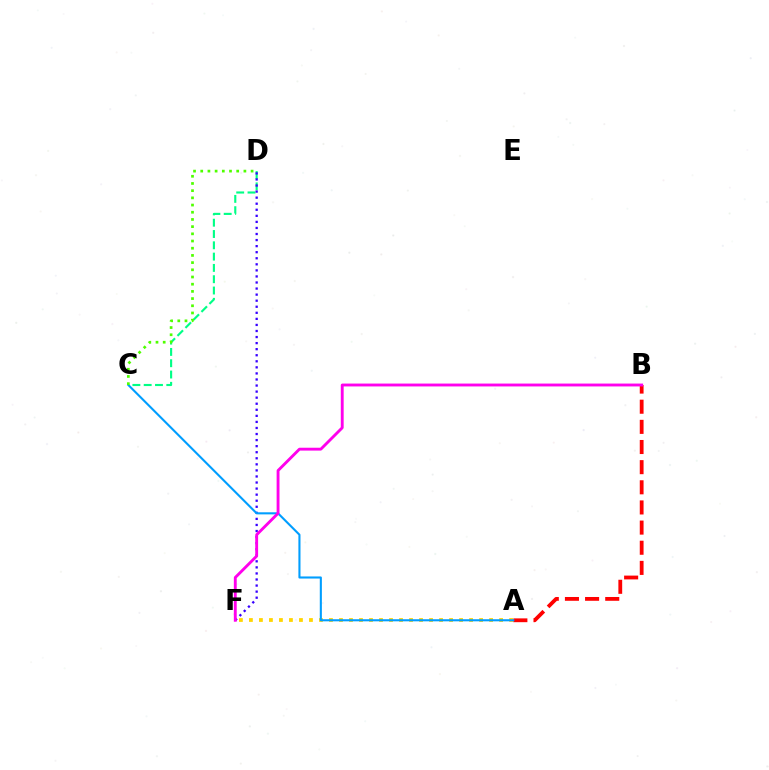{('A', 'F'): [{'color': '#ffd500', 'line_style': 'dotted', 'thickness': 2.72}], ('A', 'B'): [{'color': '#ff0000', 'line_style': 'dashed', 'thickness': 2.74}], ('C', 'D'): [{'color': '#00ff86', 'line_style': 'dashed', 'thickness': 1.54}, {'color': '#4fff00', 'line_style': 'dotted', 'thickness': 1.95}], ('D', 'F'): [{'color': '#3700ff', 'line_style': 'dotted', 'thickness': 1.65}], ('A', 'C'): [{'color': '#009eff', 'line_style': 'solid', 'thickness': 1.51}], ('B', 'F'): [{'color': '#ff00ed', 'line_style': 'solid', 'thickness': 2.07}]}